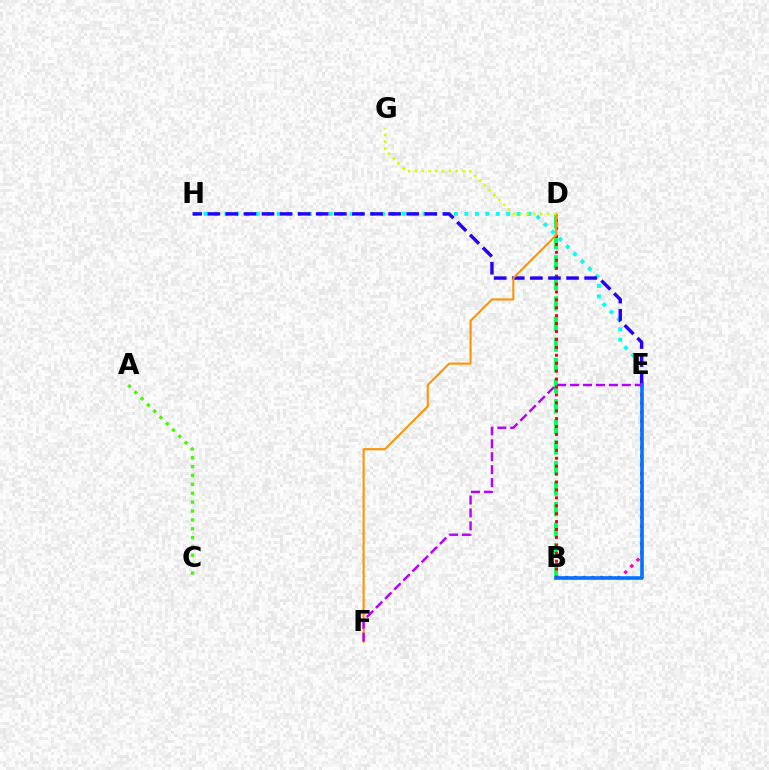{('E', 'H'): [{'color': '#00fff6', 'line_style': 'dotted', 'thickness': 2.84}, {'color': '#2500ff', 'line_style': 'dashed', 'thickness': 2.46}], ('B', 'D'): [{'color': '#00ff5c', 'line_style': 'dashed', 'thickness': 2.79}, {'color': '#ff0000', 'line_style': 'dotted', 'thickness': 2.15}], ('A', 'C'): [{'color': '#3dff00', 'line_style': 'dotted', 'thickness': 2.41}], ('D', 'F'): [{'color': '#ff9400', 'line_style': 'solid', 'thickness': 1.51}], ('B', 'E'): [{'color': '#ff00ac', 'line_style': 'dotted', 'thickness': 2.38}, {'color': '#0074ff', 'line_style': 'solid', 'thickness': 2.61}], ('D', 'G'): [{'color': '#d1ff00', 'line_style': 'dotted', 'thickness': 1.85}], ('E', 'F'): [{'color': '#b900ff', 'line_style': 'dashed', 'thickness': 1.76}]}